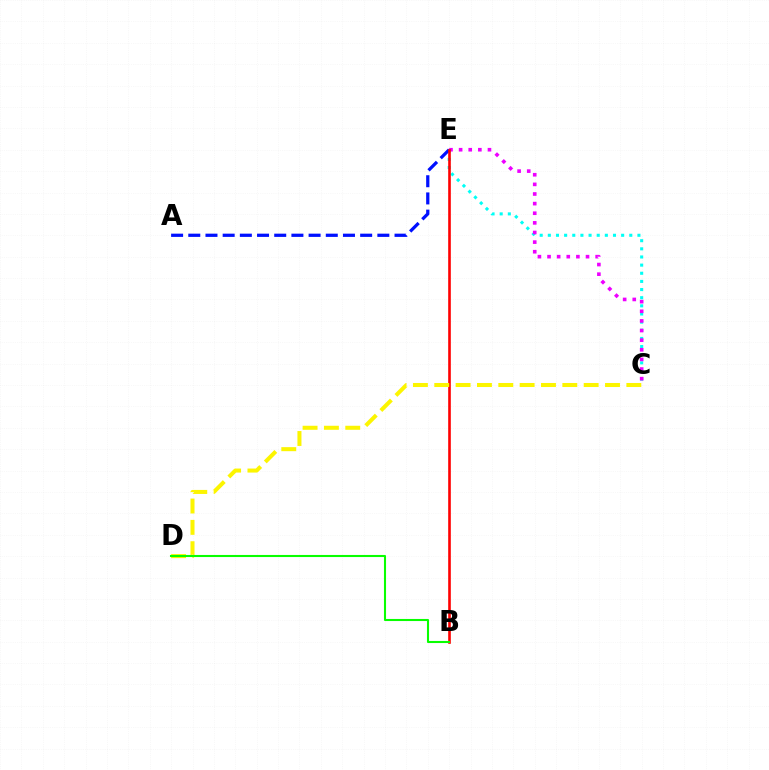{('C', 'E'): [{'color': '#00fff6', 'line_style': 'dotted', 'thickness': 2.21}, {'color': '#ee00ff', 'line_style': 'dotted', 'thickness': 2.61}], ('A', 'E'): [{'color': '#0010ff', 'line_style': 'dashed', 'thickness': 2.33}], ('B', 'E'): [{'color': '#ff0000', 'line_style': 'solid', 'thickness': 1.89}], ('C', 'D'): [{'color': '#fcf500', 'line_style': 'dashed', 'thickness': 2.9}], ('B', 'D'): [{'color': '#08ff00', 'line_style': 'solid', 'thickness': 1.5}]}